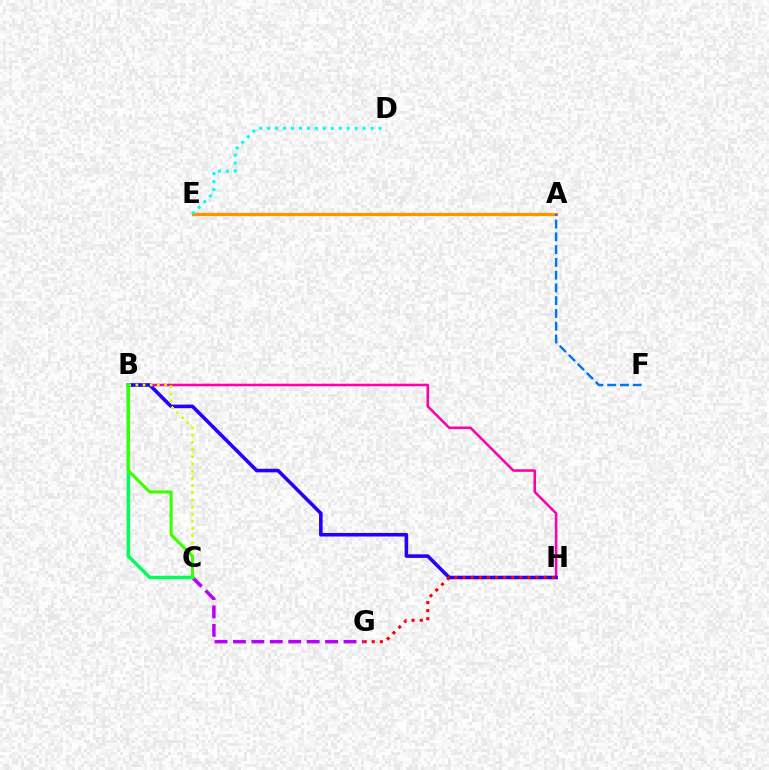{('A', 'E'): [{'color': '#ff9400', 'line_style': 'solid', 'thickness': 2.34}], ('D', 'E'): [{'color': '#00fff6', 'line_style': 'dotted', 'thickness': 2.16}], ('B', 'H'): [{'color': '#ff00ac', 'line_style': 'solid', 'thickness': 1.83}, {'color': '#2500ff', 'line_style': 'solid', 'thickness': 2.58}], ('C', 'G'): [{'color': '#b900ff', 'line_style': 'dashed', 'thickness': 2.5}], ('B', 'C'): [{'color': '#d1ff00', 'line_style': 'dotted', 'thickness': 1.95}, {'color': '#00ff5c', 'line_style': 'solid', 'thickness': 2.5}, {'color': '#3dff00', 'line_style': 'solid', 'thickness': 2.24}], ('G', 'H'): [{'color': '#ff0000', 'line_style': 'dotted', 'thickness': 2.21}], ('A', 'F'): [{'color': '#0074ff', 'line_style': 'dashed', 'thickness': 1.73}]}